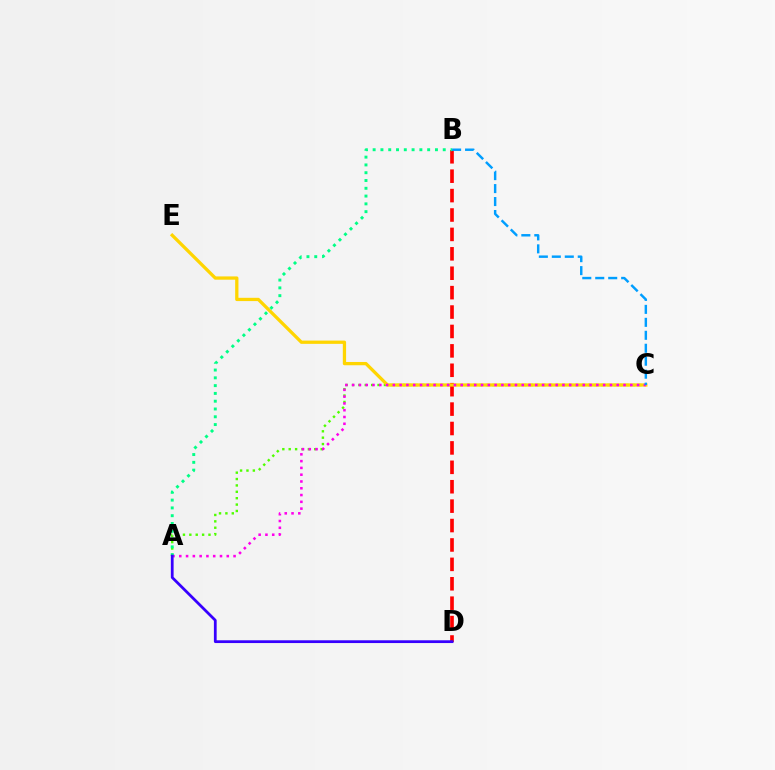{('A', 'C'): [{'color': '#4fff00', 'line_style': 'dotted', 'thickness': 1.73}, {'color': '#ff00ed', 'line_style': 'dotted', 'thickness': 1.84}], ('B', 'D'): [{'color': '#ff0000', 'line_style': 'dashed', 'thickness': 2.64}], ('C', 'E'): [{'color': '#ffd500', 'line_style': 'solid', 'thickness': 2.36}], ('B', 'C'): [{'color': '#009eff', 'line_style': 'dashed', 'thickness': 1.76}], ('A', 'B'): [{'color': '#00ff86', 'line_style': 'dotted', 'thickness': 2.12}], ('A', 'D'): [{'color': '#3700ff', 'line_style': 'solid', 'thickness': 1.99}]}